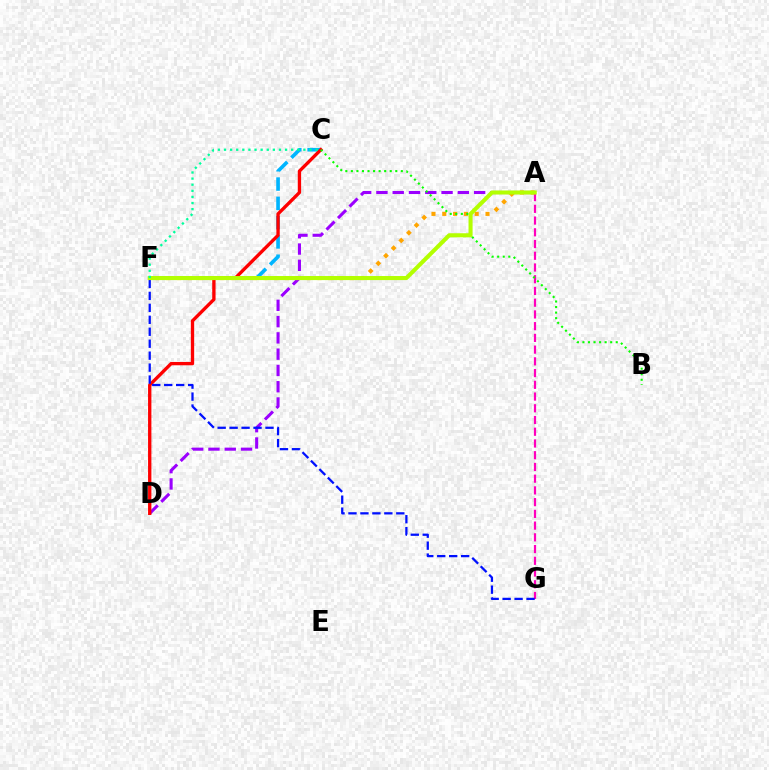{('A', 'D'): [{'color': '#9b00ff', 'line_style': 'dashed', 'thickness': 2.21}], ('C', 'F'): [{'color': '#00b5ff', 'line_style': 'dashed', 'thickness': 2.62}, {'color': '#00ff9d', 'line_style': 'dotted', 'thickness': 1.66}], ('C', 'D'): [{'color': '#ff0000', 'line_style': 'solid', 'thickness': 2.4}], ('A', 'G'): [{'color': '#ff00bd', 'line_style': 'dashed', 'thickness': 1.59}], ('A', 'F'): [{'color': '#ffa500', 'line_style': 'dotted', 'thickness': 2.94}, {'color': '#b3ff00', 'line_style': 'solid', 'thickness': 2.92}], ('F', 'G'): [{'color': '#0010ff', 'line_style': 'dashed', 'thickness': 1.62}], ('B', 'C'): [{'color': '#08ff00', 'line_style': 'dotted', 'thickness': 1.51}]}